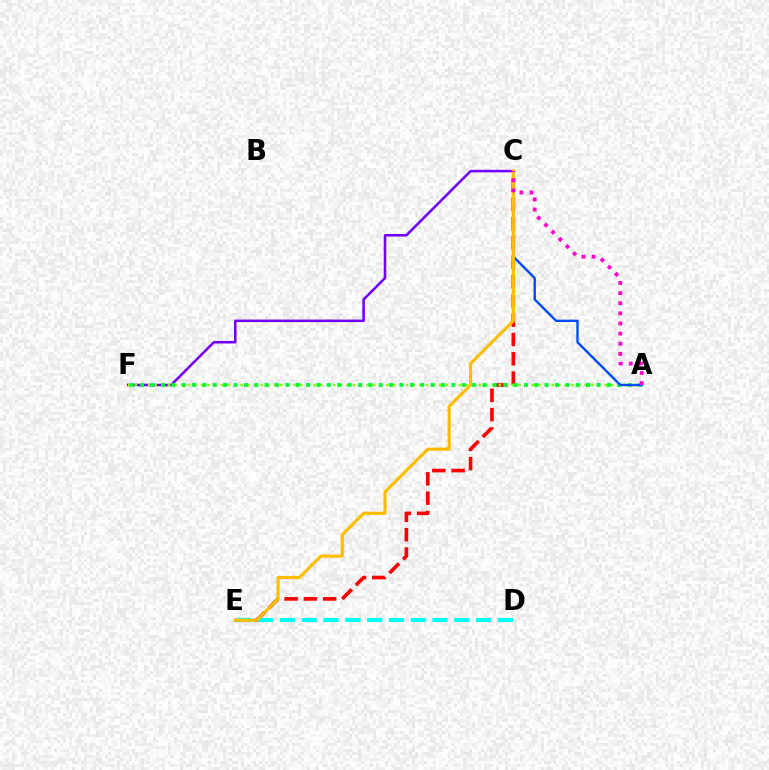{('C', 'F'): [{'color': '#7200ff', 'line_style': 'solid', 'thickness': 1.83}], ('C', 'E'): [{'color': '#ff0000', 'line_style': 'dashed', 'thickness': 2.62}, {'color': '#ffbd00', 'line_style': 'solid', 'thickness': 2.28}], ('D', 'E'): [{'color': '#00fff6', 'line_style': 'dashed', 'thickness': 2.96}], ('A', 'F'): [{'color': '#84ff00', 'line_style': 'dotted', 'thickness': 1.8}, {'color': '#00ff39', 'line_style': 'dotted', 'thickness': 2.82}], ('A', 'C'): [{'color': '#004bff', 'line_style': 'solid', 'thickness': 1.7}, {'color': '#ff00cf', 'line_style': 'dotted', 'thickness': 2.75}]}